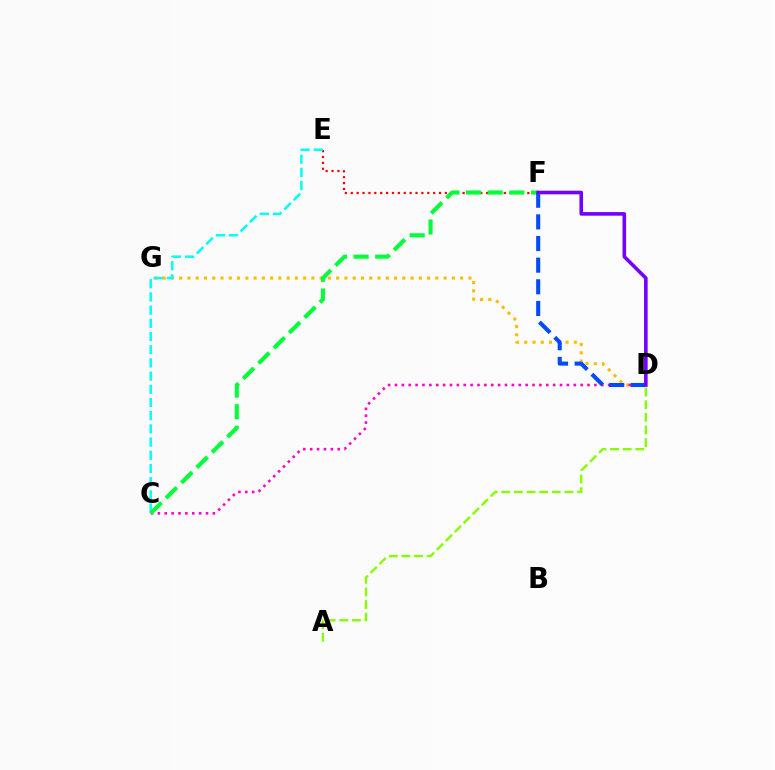{('E', 'F'): [{'color': '#ff0000', 'line_style': 'dotted', 'thickness': 1.6}], ('D', 'G'): [{'color': '#ffbd00', 'line_style': 'dotted', 'thickness': 2.25}], ('C', 'E'): [{'color': '#00fff6', 'line_style': 'dashed', 'thickness': 1.79}], ('A', 'D'): [{'color': '#84ff00', 'line_style': 'dashed', 'thickness': 1.72}], ('C', 'D'): [{'color': '#ff00cf', 'line_style': 'dotted', 'thickness': 1.87}], ('C', 'F'): [{'color': '#00ff39', 'line_style': 'dashed', 'thickness': 2.94}], ('D', 'F'): [{'color': '#004bff', 'line_style': 'dashed', 'thickness': 2.94}, {'color': '#7200ff', 'line_style': 'solid', 'thickness': 2.6}]}